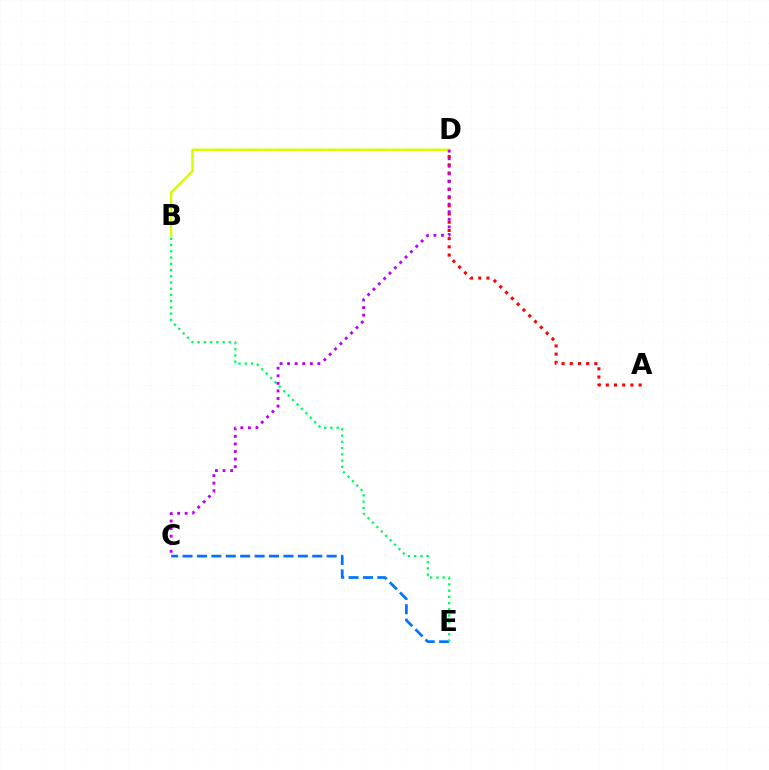{('A', 'D'): [{'color': '#ff0000', 'line_style': 'dotted', 'thickness': 2.23}], ('C', 'E'): [{'color': '#0074ff', 'line_style': 'dashed', 'thickness': 1.96}], ('B', 'E'): [{'color': '#00ff5c', 'line_style': 'dotted', 'thickness': 1.69}], ('B', 'D'): [{'color': '#d1ff00', 'line_style': 'solid', 'thickness': 1.75}], ('C', 'D'): [{'color': '#b900ff', 'line_style': 'dotted', 'thickness': 2.06}]}